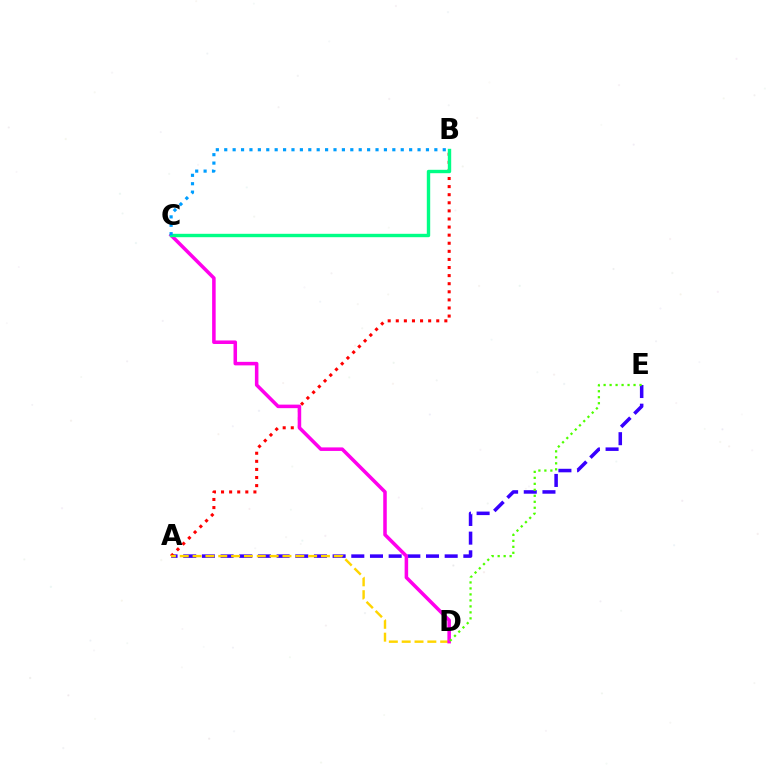{('A', 'E'): [{'color': '#3700ff', 'line_style': 'dashed', 'thickness': 2.54}], ('A', 'B'): [{'color': '#ff0000', 'line_style': 'dotted', 'thickness': 2.2}], ('A', 'D'): [{'color': '#ffd500', 'line_style': 'dashed', 'thickness': 1.74}], ('C', 'D'): [{'color': '#ff00ed', 'line_style': 'solid', 'thickness': 2.54}], ('B', 'C'): [{'color': '#00ff86', 'line_style': 'solid', 'thickness': 2.44}, {'color': '#009eff', 'line_style': 'dotted', 'thickness': 2.28}], ('D', 'E'): [{'color': '#4fff00', 'line_style': 'dotted', 'thickness': 1.63}]}